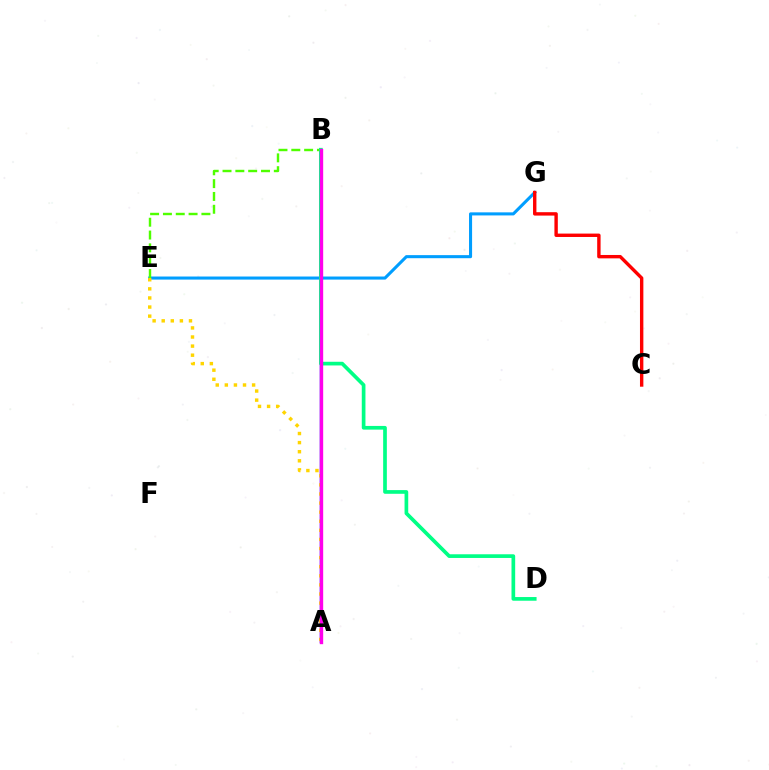{('E', 'G'): [{'color': '#009eff', 'line_style': 'solid', 'thickness': 2.21}], ('A', 'B'): [{'color': '#3700ff', 'line_style': 'solid', 'thickness': 1.79}, {'color': '#ff00ed', 'line_style': 'solid', 'thickness': 2.41}], ('B', 'E'): [{'color': '#4fff00', 'line_style': 'dashed', 'thickness': 1.74}], ('B', 'D'): [{'color': '#00ff86', 'line_style': 'solid', 'thickness': 2.65}], ('C', 'G'): [{'color': '#ff0000', 'line_style': 'solid', 'thickness': 2.44}], ('A', 'E'): [{'color': '#ffd500', 'line_style': 'dotted', 'thickness': 2.47}]}